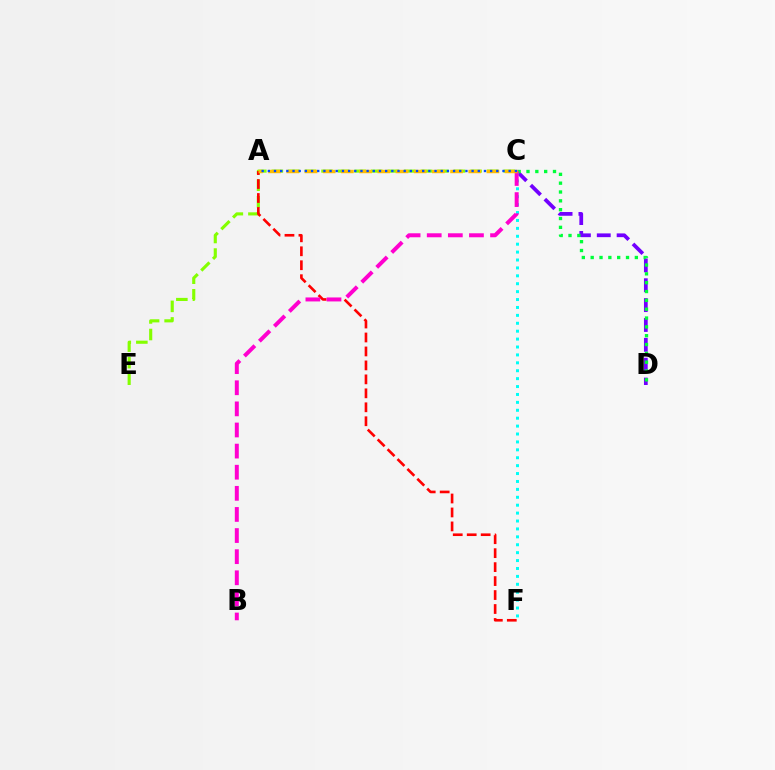{('C', 'D'): [{'color': '#7200ff', 'line_style': 'dashed', 'thickness': 2.7}, {'color': '#00ff39', 'line_style': 'dotted', 'thickness': 2.4}], ('C', 'E'): [{'color': '#84ff00', 'line_style': 'dashed', 'thickness': 2.25}], ('A', 'F'): [{'color': '#ff0000', 'line_style': 'dashed', 'thickness': 1.9}], ('C', 'F'): [{'color': '#00fff6', 'line_style': 'dotted', 'thickness': 2.15}], ('B', 'C'): [{'color': '#ff00cf', 'line_style': 'dashed', 'thickness': 2.87}], ('A', 'C'): [{'color': '#ffbd00', 'line_style': 'dashed', 'thickness': 2.47}, {'color': '#004bff', 'line_style': 'dotted', 'thickness': 1.68}]}